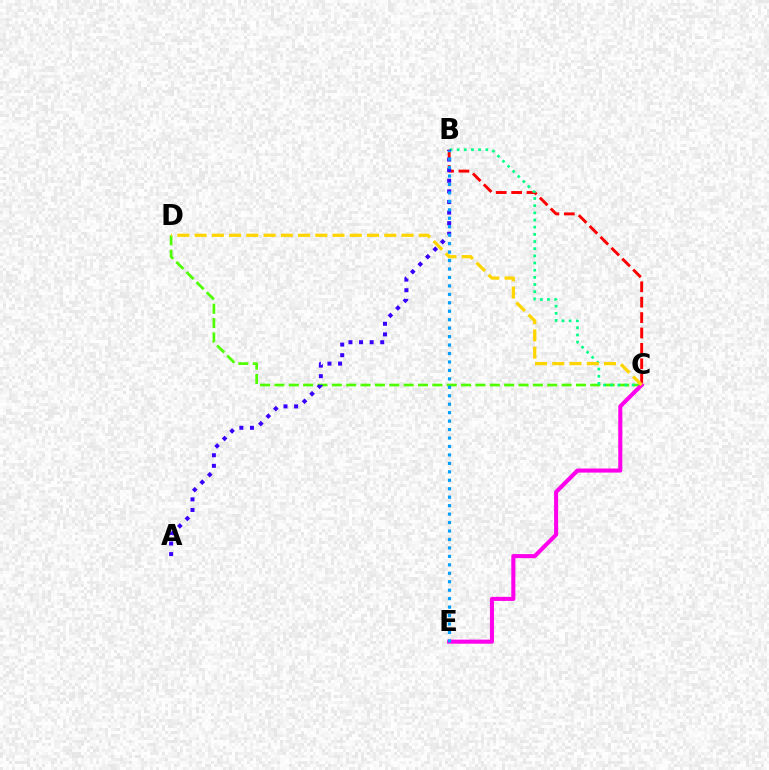{('C', 'D'): [{'color': '#4fff00', 'line_style': 'dashed', 'thickness': 1.95}, {'color': '#ffd500', 'line_style': 'dashed', 'thickness': 2.34}], ('B', 'C'): [{'color': '#ff0000', 'line_style': 'dashed', 'thickness': 2.09}, {'color': '#00ff86', 'line_style': 'dotted', 'thickness': 1.95}], ('C', 'E'): [{'color': '#ff00ed', 'line_style': 'solid', 'thickness': 2.93}], ('A', 'B'): [{'color': '#3700ff', 'line_style': 'dotted', 'thickness': 2.88}], ('B', 'E'): [{'color': '#009eff', 'line_style': 'dotted', 'thickness': 2.3}]}